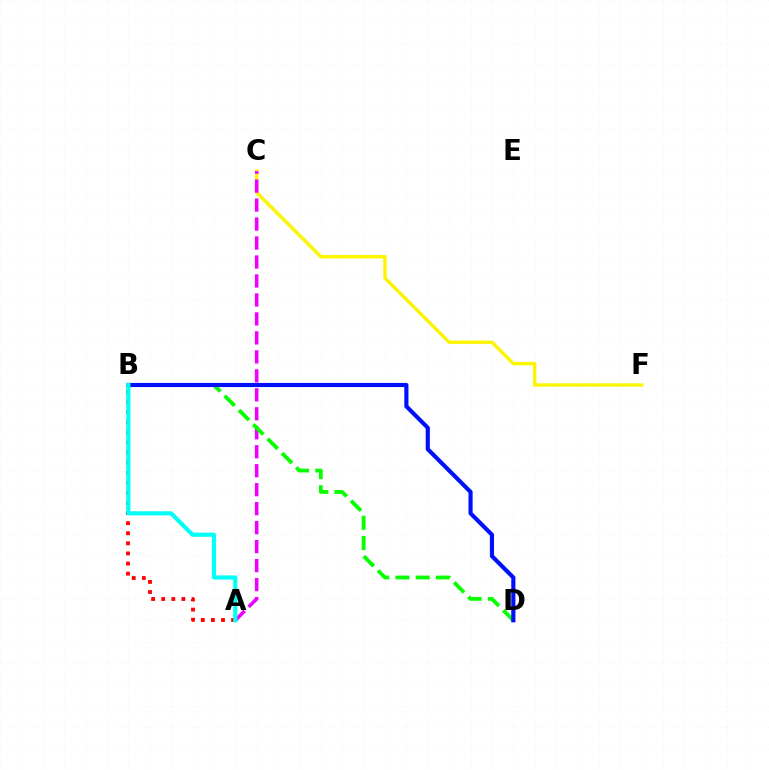{('A', 'B'): [{'color': '#ff0000', 'line_style': 'dotted', 'thickness': 2.74}, {'color': '#00fff6', 'line_style': 'solid', 'thickness': 2.99}], ('C', 'F'): [{'color': '#fcf500', 'line_style': 'solid', 'thickness': 2.45}], ('A', 'C'): [{'color': '#ee00ff', 'line_style': 'dashed', 'thickness': 2.58}], ('B', 'D'): [{'color': '#08ff00', 'line_style': 'dashed', 'thickness': 2.75}, {'color': '#0010ff', 'line_style': 'solid', 'thickness': 2.98}]}